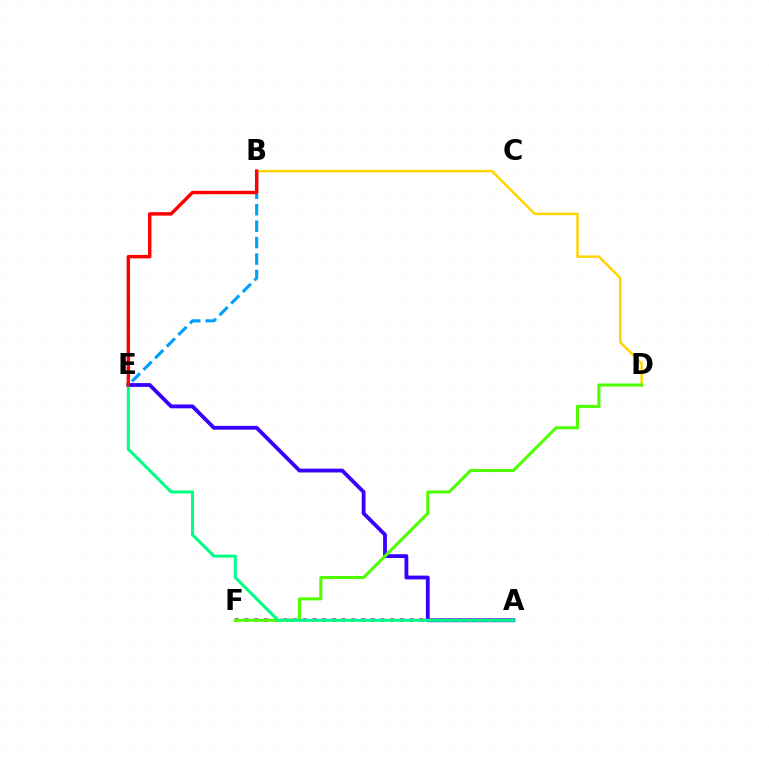{('B', 'E'): [{'color': '#009eff', 'line_style': 'dashed', 'thickness': 2.23}, {'color': '#ff0000', 'line_style': 'solid', 'thickness': 2.47}], ('A', 'E'): [{'color': '#3700ff', 'line_style': 'solid', 'thickness': 2.74}, {'color': '#00ff86', 'line_style': 'solid', 'thickness': 2.19}], ('A', 'F'): [{'color': '#ff00ed', 'line_style': 'dotted', 'thickness': 2.64}], ('B', 'D'): [{'color': '#ffd500', 'line_style': 'solid', 'thickness': 1.79}], ('D', 'F'): [{'color': '#4fff00', 'line_style': 'solid', 'thickness': 2.19}]}